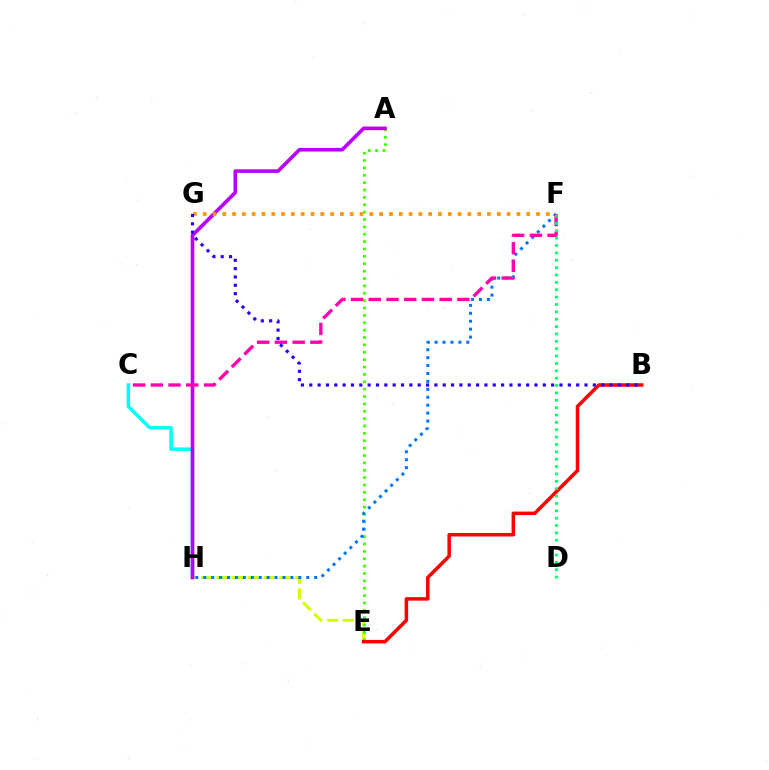{('E', 'H'): [{'color': '#d1ff00', 'line_style': 'dashed', 'thickness': 2.13}], ('C', 'H'): [{'color': '#00fff6', 'line_style': 'solid', 'thickness': 2.51}], ('A', 'E'): [{'color': '#3dff00', 'line_style': 'dotted', 'thickness': 2.0}], ('F', 'H'): [{'color': '#0074ff', 'line_style': 'dotted', 'thickness': 2.15}], ('B', 'E'): [{'color': '#ff0000', 'line_style': 'solid', 'thickness': 2.53}], ('A', 'H'): [{'color': '#b900ff', 'line_style': 'solid', 'thickness': 2.6}], ('C', 'F'): [{'color': '#ff00ac', 'line_style': 'dashed', 'thickness': 2.41}], ('F', 'G'): [{'color': '#ff9400', 'line_style': 'dotted', 'thickness': 2.66}], ('D', 'F'): [{'color': '#00ff5c', 'line_style': 'dotted', 'thickness': 2.0}], ('B', 'G'): [{'color': '#2500ff', 'line_style': 'dotted', 'thickness': 2.27}]}